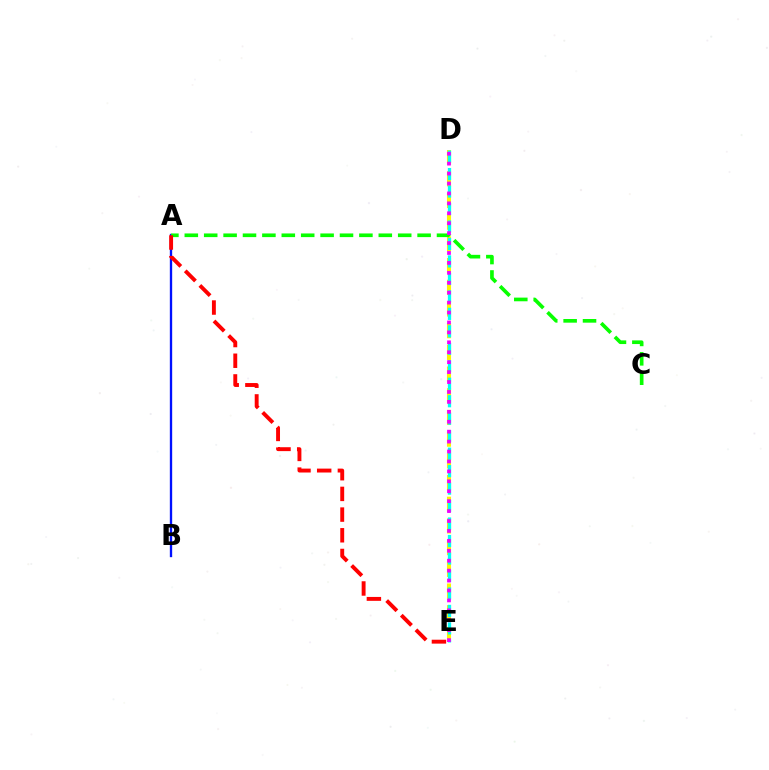{('D', 'E'): [{'color': '#fcf500', 'line_style': 'dashed', 'thickness': 2.95}, {'color': '#00fff6', 'line_style': 'dashed', 'thickness': 2.37}, {'color': '#ee00ff', 'line_style': 'dotted', 'thickness': 2.7}], ('A', 'B'): [{'color': '#0010ff', 'line_style': 'solid', 'thickness': 1.68}], ('A', 'C'): [{'color': '#08ff00', 'line_style': 'dashed', 'thickness': 2.64}], ('A', 'E'): [{'color': '#ff0000', 'line_style': 'dashed', 'thickness': 2.81}]}